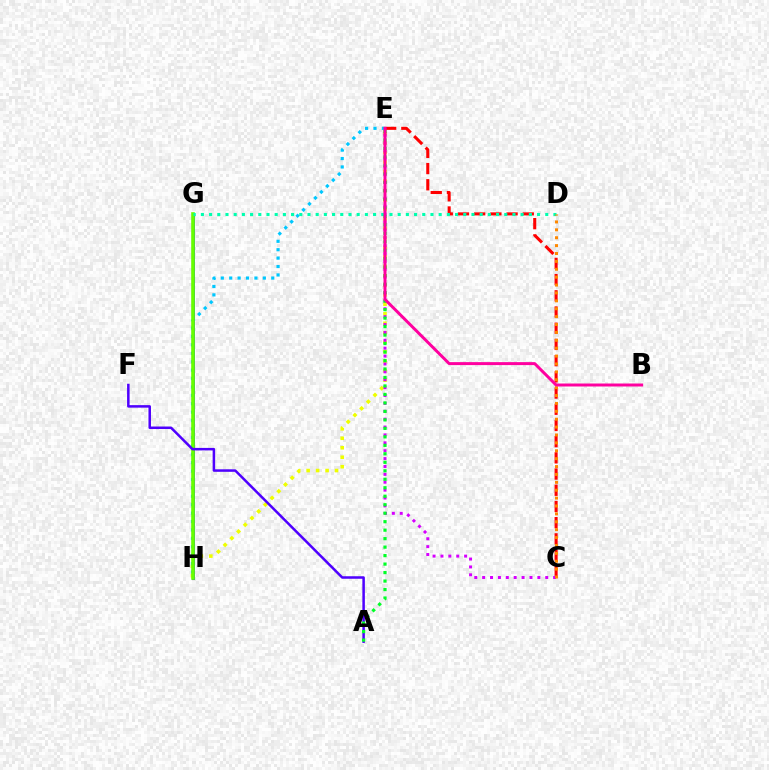{('E', 'H'): [{'color': '#eeff00', 'line_style': 'dotted', 'thickness': 2.58}, {'color': '#00c7ff', 'line_style': 'dotted', 'thickness': 2.29}], ('C', 'E'): [{'color': '#ff0000', 'line_style': 'dashed', 'thickness': 2.2}, {'color': '#d600ff', 'line_style': 'dotted', 'thickness': 2.14}], ('G', 'H'): [{'color': '#003fff', 'line_style': 'solid', 'thickness': 2.02}, {'color': '#66ff00', 'line_style': 'solid', 'thickness': 2.59}], ('D', 'G'): [{'color': '#00ffaf', 'line_style': 'dotted', 'thickness': 2.23}], ('A', 'F'): [{'color': '#4f00ff', 'line_style': 'solid', 'thickness': 1.81}], ('C', 'D'): [{'color': '#ff8800', 'line_style': 'dotted', 'thickness': 2.14}], ('A', 'E'): [{'color': '#00ff27', 'line_style': 'dotted', 'thickness': 2.3}], ('B', 'E'): [{'color': '#ff00a0', 'line_style': 'solid', 'thickness': 2.14}]}